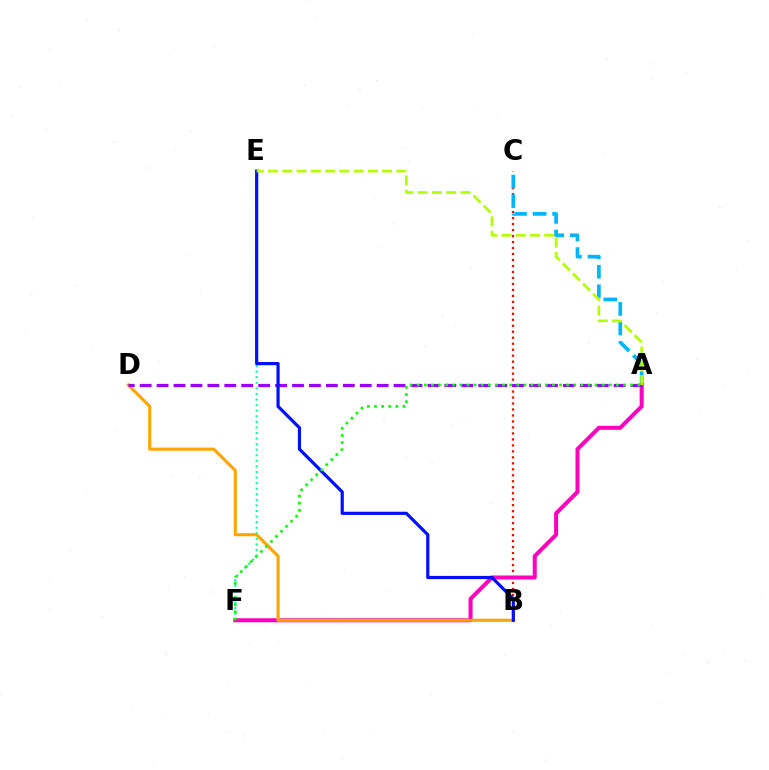{('B', 'C'): [{'color': '#ff0000', 'line_style': 'dotted', 'thickness': 1.63}], ('E', 'F'): [{'color': '#00ff9d', 'line_style': 'dotted', 'thickness': 1.51}], ('A', 'C'): [{'color': '#00b5ff', 'line_style': 'dashed', 'thickness': 2.65}], ('A', 'F'): [{'color': '#ff00bd', 'line_style': 'solid', 'thickness': 2.89}, {'color': '#08ff00', 'line_style': 'dotted', 'thickness': 1.93}], ('B', 'D'): [{'color': '#ffa500', 'line_style': 'solid', 'thickness': 2.23}], ('A', 'D'): [{'color': '#9b00ff', 'line_style': 'dashed', 'thickness': 2.3}], ('B', 'E'): [{'color': '#0010ff', 'line_style': 'solid', 'thickness': 2.3}], ('A', 'E'): [{'color': '#b3ff00', 'line_style': 'dashed', 'thickness': 1.94}]}